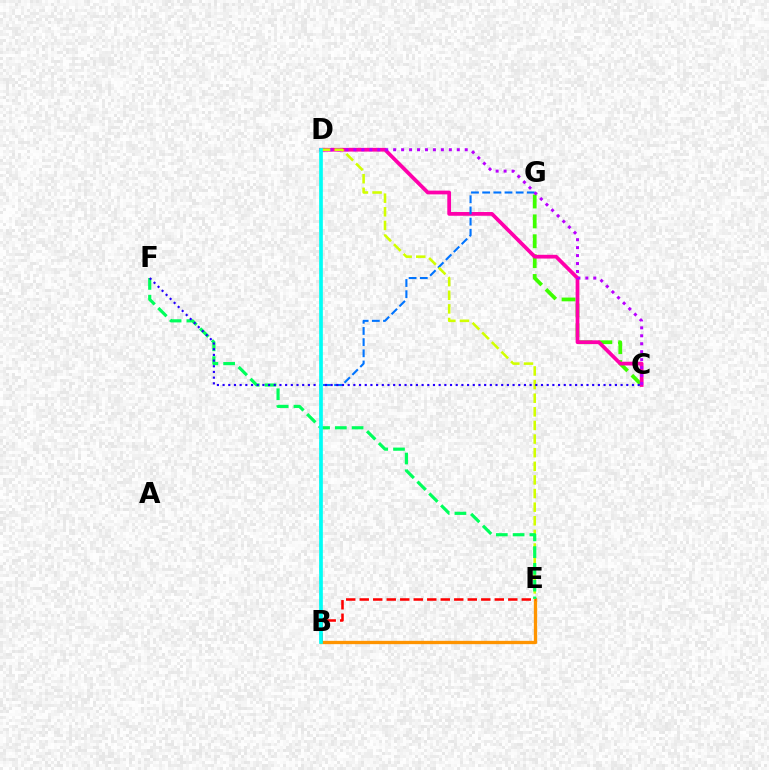{('C', 'G'): [{'color': '#3dff00', 'line_style': 'dashed', 'thickness': 2.7}], ('C', 'D'): [{'color': '#ff00ac', 'line_style': 'solid', 'thickness': 2.69}, {'color': '#b900ff', 'line_style': 'dotted', 'thickness': 2.16}], ('B', 'E'): [{'color': '#ff9400', 'line_style': 'solid', 'thickness': 2.39}, {'color': '#ff0000', 'line_style': 'dashed', 'thickness': 1.83}], ('B', 'G'): [{'color': '#0074ff', 'line_style': 'dashed', 'thickness': 1.52}], ('D', 'E'): [{'color': '#d1ff00', 'line_style': 'dashed', 'thickness': 1.85}], ('E', 'F'): [{'color': '#00ff5c', 'line_style': 'dashed', 'thickness': 2.28}], ('C', 'F'): [{'color': '#2500ff', 'line_style': 'dotted', 'thickness': 1.54}], ('B', 'D'): [{'color': '#00fff6', 'line_style': 'solid', 'thickness': 2.65}]}